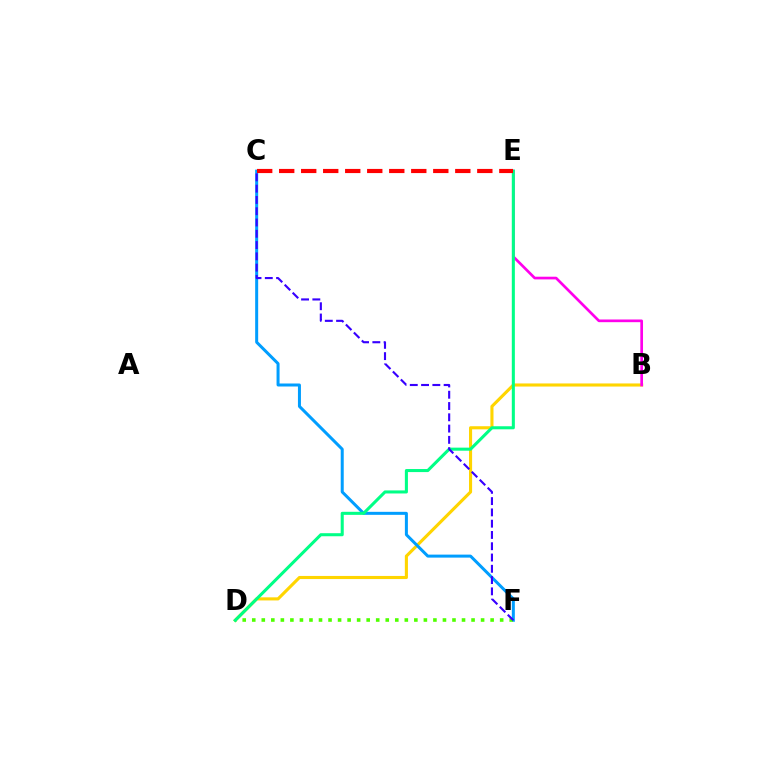{('B', 'D'): [{'color': '#ffd500', 'line_style': 'solid', 'thickness': 2.23}], ('C', 'F'): [{'color': '#009eff', 'line_style': 'solid', 'thickness': 2.16}, {'color': '#3700ff', 'line_style': 'dashed', 'thickness': 1.53}], ('D', 'F'): [{'color': '#4fff00', 'line_style': 'dotted', 'thickness': 2.59}], ('B', 'E'): [{'color': '#ff00ed', 'line_style': 'solid', 'thickness': 1.93}], ('D', 'E'): [{'color': '#00ff86', 'line_style': 'solid', 'thickness': 2.2}], ('C', 'E'): [{'color': '#ff0000', 'line_style': 'dashed', 'thickness': 2.99}]}